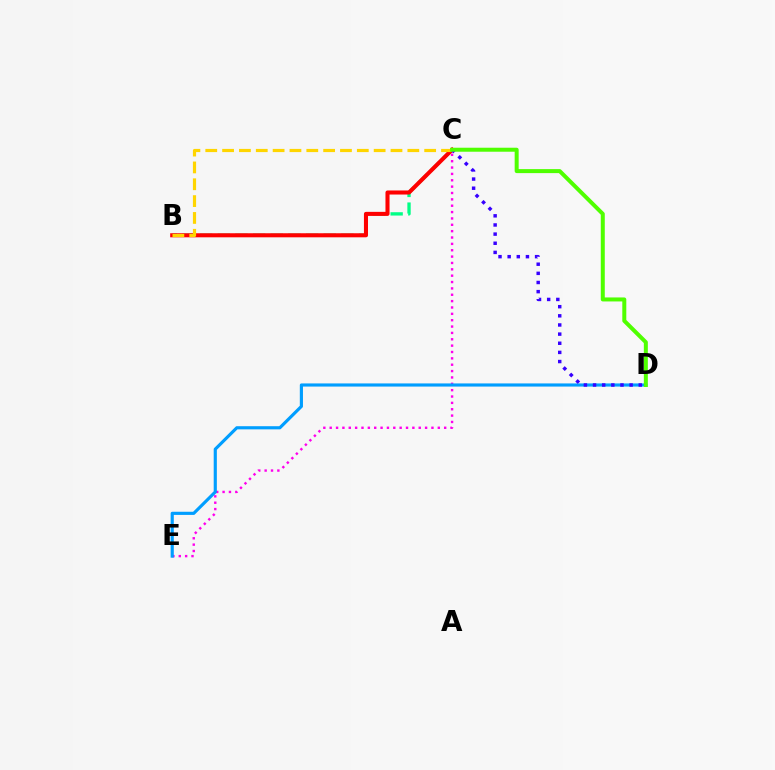{('C', 'E'): [{'color': '#ff00ed', 'line_style': 'dotted', 'thickness': 1.73}], ('D', 'E'): [{'color': '#009eff', 'line_style': 'solid', 'thickness': 2.27}], ('B', 'C'): [{'color': '#00ff86', 'line_style': 'dashed', 'thickness': 2.4}, {'color': '#ff0000', 'line_style': 'solid', 'thickness': 2.93}, {'color': '#ffd500', 'line_style': 'dashed', 'thickness': 2.29}], ('C', 'D'): [{'color': '#3700ff', 'line_style': 'dotted', 'thickness': 2.48}, {'color': '#4fff00', 'line_style': 'solid', 'thickness': 2.88}]}